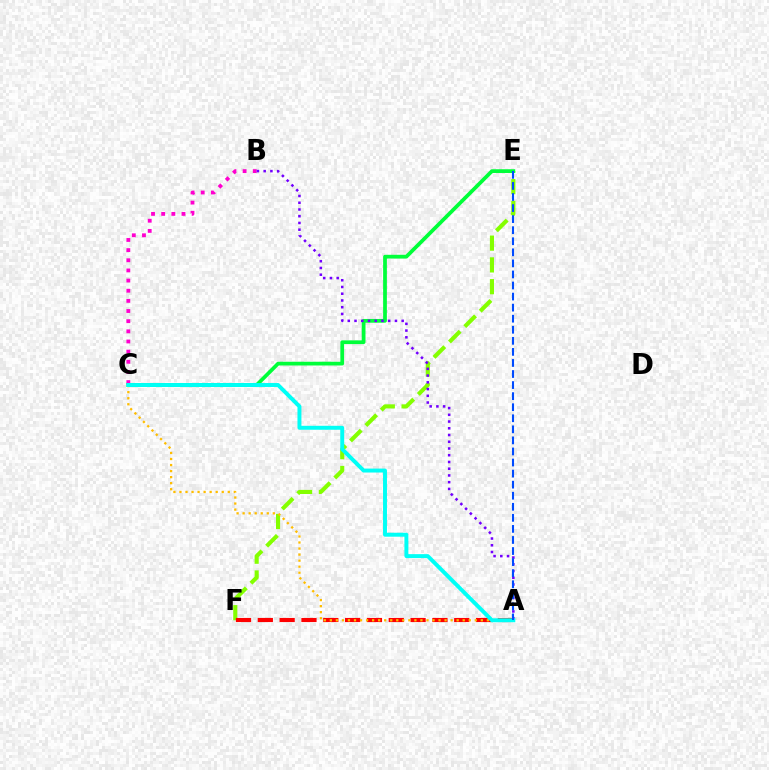{('E', 'F'): [{'color': '#84ff00', 'line_style': 'dashed', 'thickness': 2.96}], ('A', 'F'): [{'color': '#ff0000', 'line_style': 'dashed', 'thickness': 2.96}], ('B', 'C'): [{'color': '#ff00cf', 'line_style': 'dotted', 'thickness': 2.76}], ('C', 'E'): [{'color': '#00ff39', 'line_style': 'solid', 'thickness': 2.7}], ('A', 'B'): [{'color': '#7200ff', 'line_style': 'dotted', 'thickness': 1.83}], ('A', 'C'): [{'color': '#ffbd00', 'line_style': 'dotted', 'thickness': 1.64}, {'color': '#00fff6', 'line_style': 'solid', 'thickness': 2.84}], ('A', 'E'): [{'color': '#004bff', 'line_style': 'dashed', 'thickness': 1.5}]}